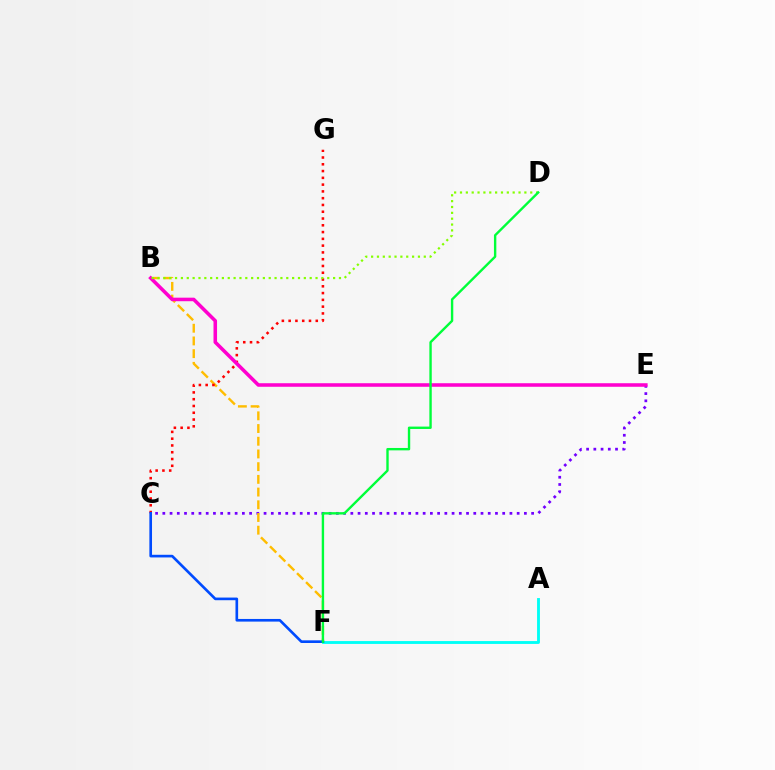{('C', 'E'): [{'color': '#7200ff', 'line_style': 'dotted', 'thickness': 1.96}], ('A', 'F'): [{'color': '#00fff6', 'line_style': 'solid', 'thickness': 2.06}], ('B', 'F'): [{'color': '#ffbd00', 'line_style': 'dashed', 'thickness': 1.73}], ('C', 'G'): [{'color': '#ff0000', 'line_style': 'dotted', 'thickness': 1.84}], ('C', 'F'): [{'color': '#004bff', 'line_style': 'solid', 'thickness': 1.91}], ('B', 'E'): [{'color': '#ff00cf', 'line_style': 'solid', 'thickness': 2.55}], ('B', 'D'): [{'color': '#84ff00', 'line_style': 'dotted', 'thickness': 1.59}], ('D', 'F'): [{'color': '#00ff39', 'line_style': 'solid', 'thickness': 1.72}]}